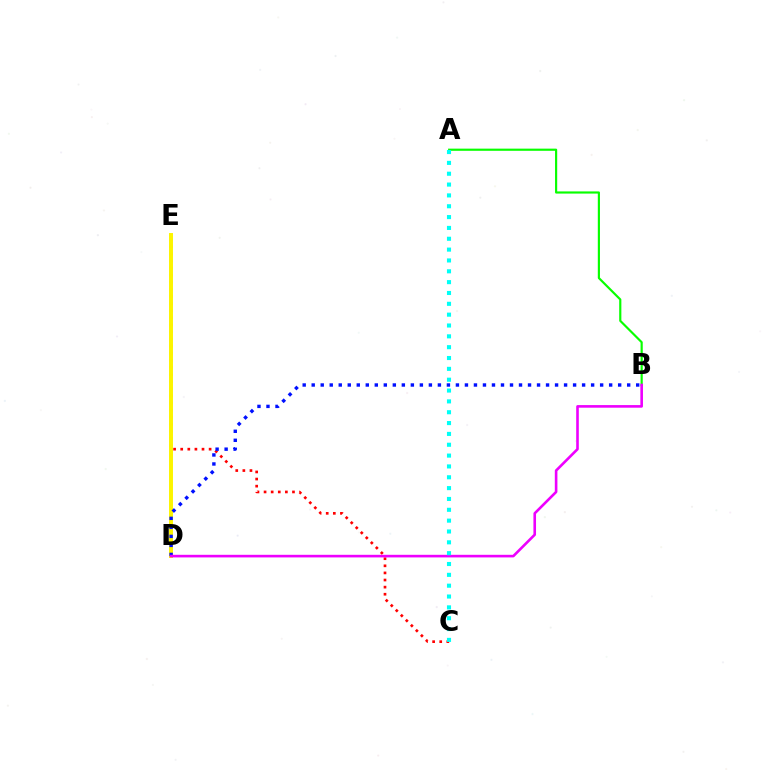{('C', 'E'): [{'color': '#ff0000', 'line_style': 'dotted', 'thickness': 1.93}], ('A', 'B'): [{'color': '#08ff00', 'line_style': 'solid', 'thickness': 1.56}], ('D', 'E'): [{'color': '#fcf500', 'line_style': 'solid', 'thickness': 2.85}], ('B', 'D'): [{'color': '#0010ff', 'line_style': 'dotted', 'thickness': 2.45}, {'color': '#ee00ff', 'line_style': 'solid', 'thickness': 1.88}], ('A', 'C'): [{'color': '#00fff6', 'line_style': 'dotted', 'thickness': 2.95}]}